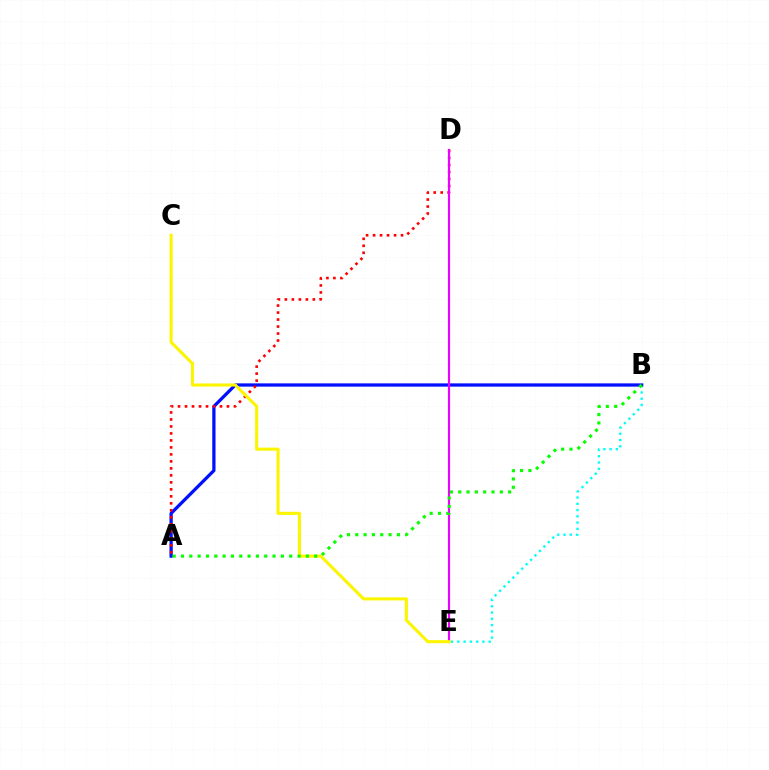{('B', 'E'): [{'color': '#00fff6', 'line_style': 'dotted', 'thickness': 1.7}], ('A', 'B'): [{'color': '#0010ff', 'line_style': 'solid', 'thickness': 2.35}, {'color': '#08ff00', 'line_style': 'dotted', 'thickness': 2.26}], ('A', 'D'): [{'color': '#ff0000', 'line_style': 'dotted', 'thickness': 1.9}], ('D', 'E'): [{'color': '#ee00ff', 'line_style': 'solid', 'thickness': 1.55}], ('C', 'E'): [{'color': '#fcf500', 'line_style': 'solid', 'thickness': 2.22}]}